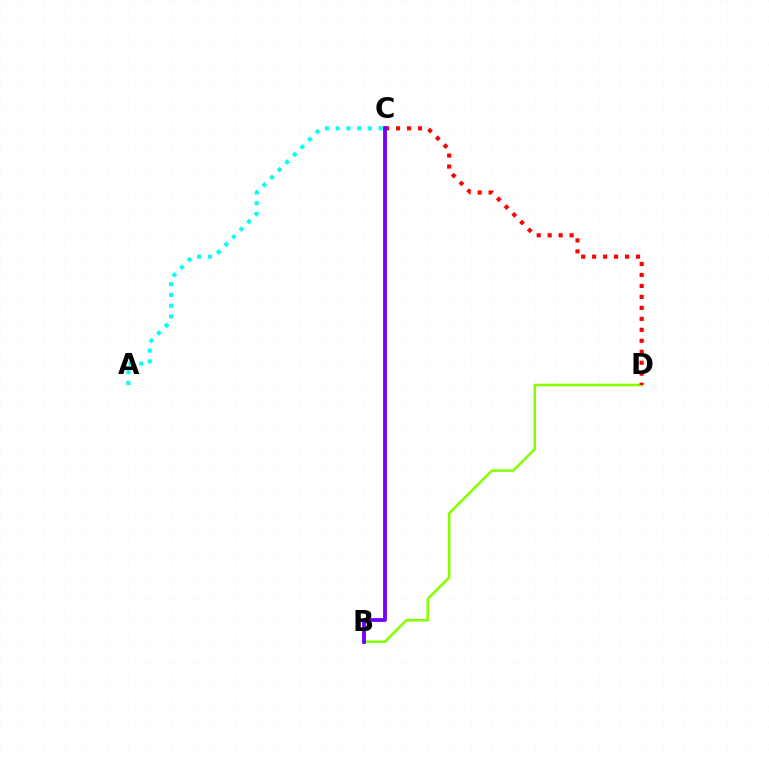{('A', 'C'): [{'color': '#00fff6', 'line_style': 'dotted', 'thickness': 2.92}], ('B', 'D'): [{'color': '#84ff00', 'line_style': 'solid', 'thickness': 1.83}], ('C', 'D'): [{'color': '#ff0000', 'line_style': 'dotted', 'thickness': 2.98}], ('B', 'C'): [{'color': '#7200ff', 'line_style': 'solid', 'thickness': 2.75}]}